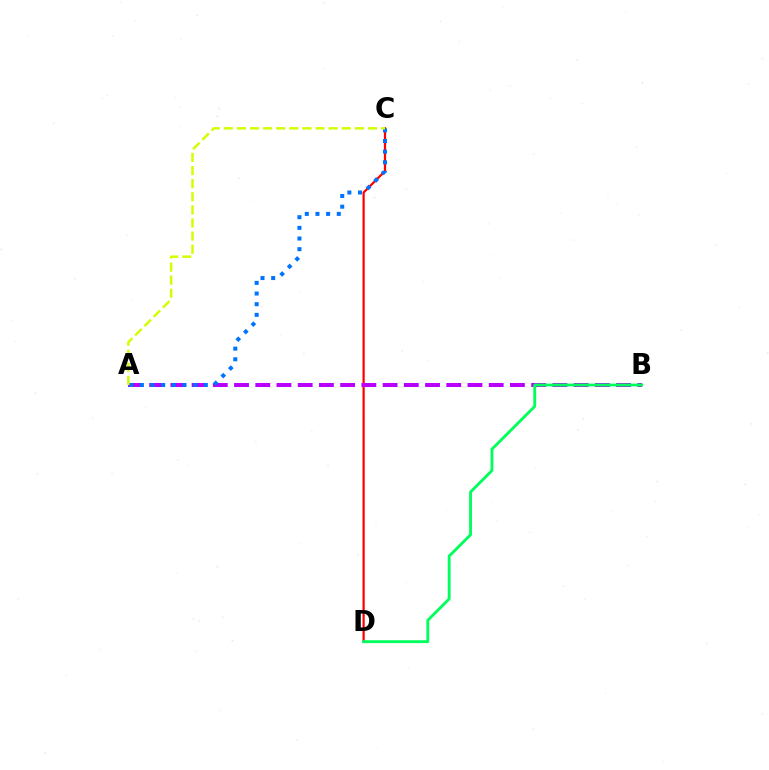{('C', 'D'): [{'color': '#ff0000', 'line_style': 'solid', 'thickness': 1.6}], ('A', 'B'): [{'color': '#b900ff', 'line_style': 'dashed', 'thickness': 2.88}], ('B', 'D'): [{'color': '#00ff5c', 'line_style': 'solid', 'thickness': 2.05}], ('A', 'C'): [{'color': '#0074ff', 'line_style': 'dotted', 'thickness': 2.9}, {'color': '#d1ff00', 'line_style': 'dashed', 'thickness': 1.78}]}